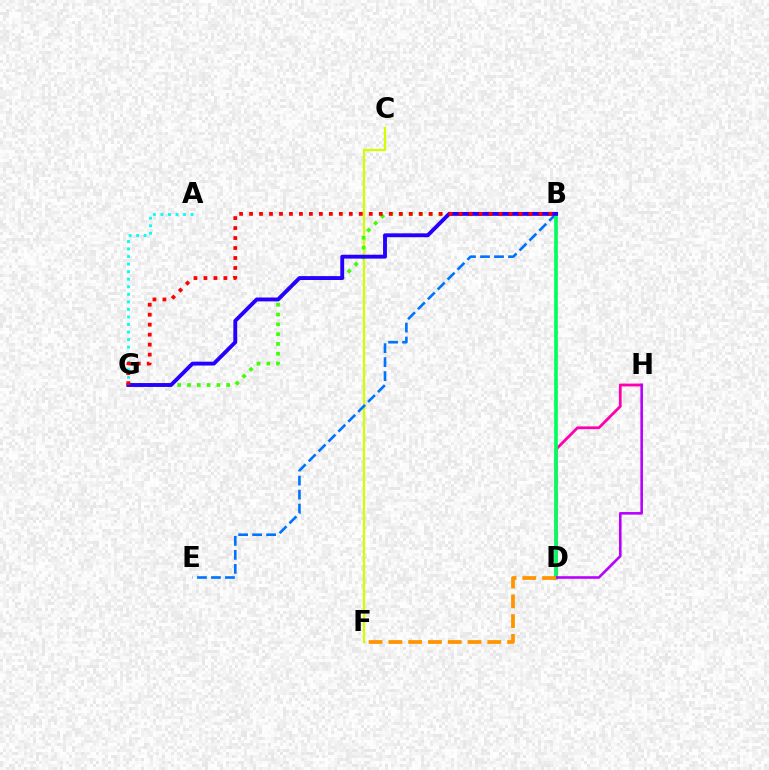{('C', 'F'): [{'color': '#d1ff00', 'line_style': 'solid', 'thickness': 1.63}], ('D', 'H'): [{'color': '#ff00ac', 'line_style': 'solid', 'thickness': 2.01}, {'color': '#b900ff', 'line_style': 'solid', 'thickness': 1.87}], ('A', 'G'): [{'color': '#00fff6', 'line_style': 'dotted', 'thickness': 2.05}], ('B', 'E'): [{'color': '#0074ff', 'line_style': 'dashed', 'thickness': 1.9}], ('B', 'D'): [{'color': '#00ff5c', 'line_style': 'solid', 'thickness': 2.65}], ('B', 'G'): [{'color': '#3dff00', 'line_style': 'dotted', 'thickness': 2.66}, {'color': '#2500ff', 'line_style': 'solid', 'thickness': 2.79}, {'color': '#ff0000', 'line_style': 'dotted', 'thickness': 2.71}], ('D', 'F'): [{'color': '#ff9400', 'line_style': 'dashed', 'thickness': 2.69}]}